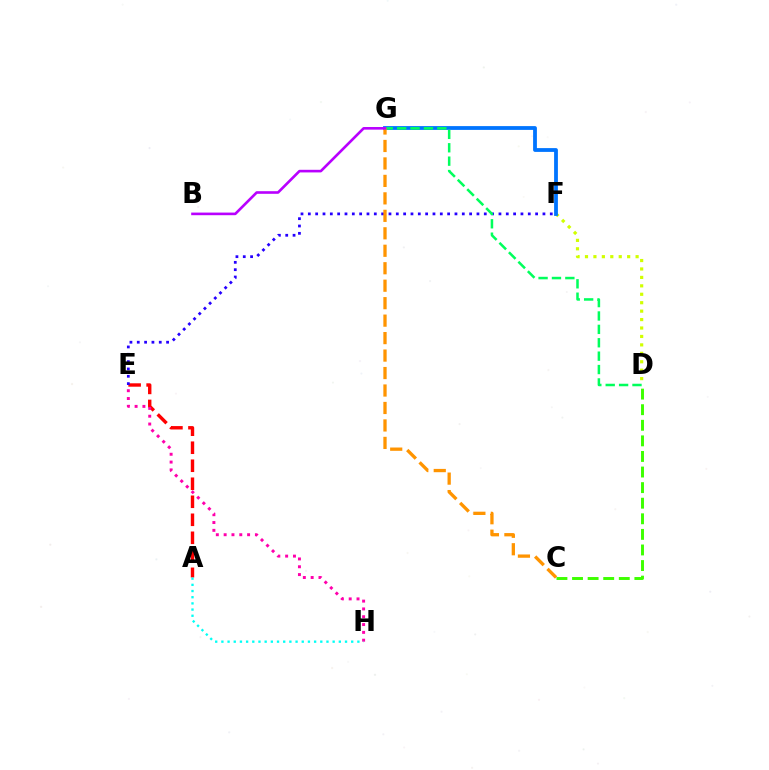{('A', 'E'): [{'color': '#ff0000', 'line_style': 'dashed', 'thickness': 2.45}], ('D', 'F'): [{'color': '#d1ff00', 'line_style': 'dotted', 'thickness': 2.29}], ('E', 'F'): [{'color': '#2500ff', 'line_style': 'dotted', 'thickness': 1.99}], ('F', 'G'): [{'color': '#0074ff', 'line_style': 'solid', 'thickness': 2.74}], ('D', 'G'): [{'color': '#00ff5c', 'line_style': 'dashed', 'thickness': 1.82}], ('E', 'H'): [{'color': '#ff00ac', 'line_style': 'dotted', 'thickness': 2.12}], ('C', 'D'): [{'color': '#3dff00', 'line_style': 'dashed', 'thickness': 2.12}], ('C', 'G'): [{'color': '#ff9400', 'line_style': 'dashed', 'thickness': 2.37}], ('B', 'G'): [{'color': '#b900ff', 'line_style': 'solid', 'thickness': 1.89}], ('A', 'H'): [{'color': '#00fff6', 'line_style': 'dotted', 'thickness': 1.68}]}